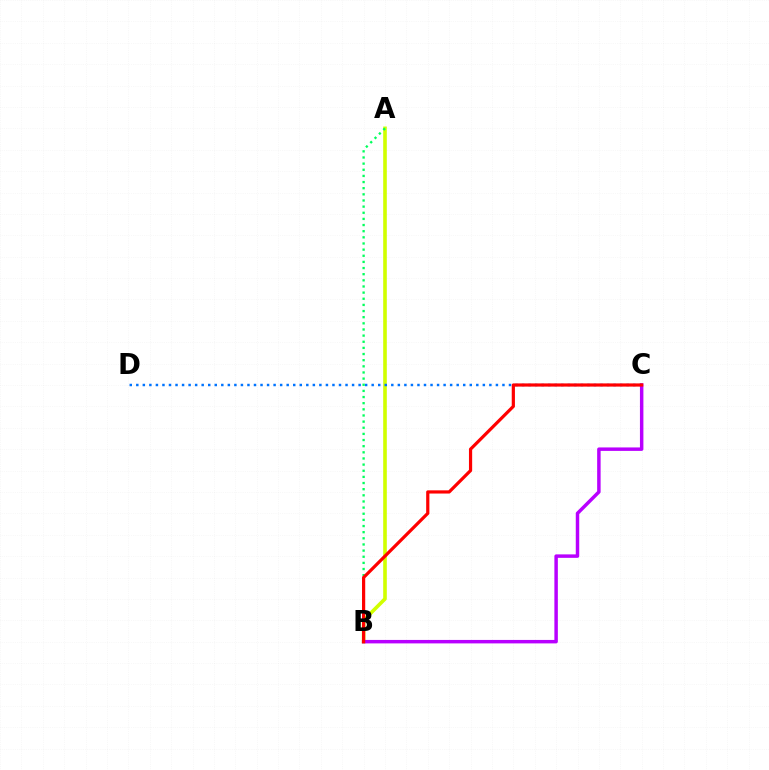{('A', 'B'): [{'color': '#d1ff00', 'line_style': 'solid', 'thickness': 2.6}, {'color': '#00ff5c', 'line_style': 'dotted', 'thickness': 1.67}], ('C', 'D'): [{'color': '#0074ff', 'line_style': 'dotted', 'thickness': 1.78}], ('B', 'C'): [{'color': '#b900ff', 'line_style': 'solid', 'thickness': 2.49}, {'color': '#ff0000', 'line_style': 'solid', 'thickness': 2.3}]}